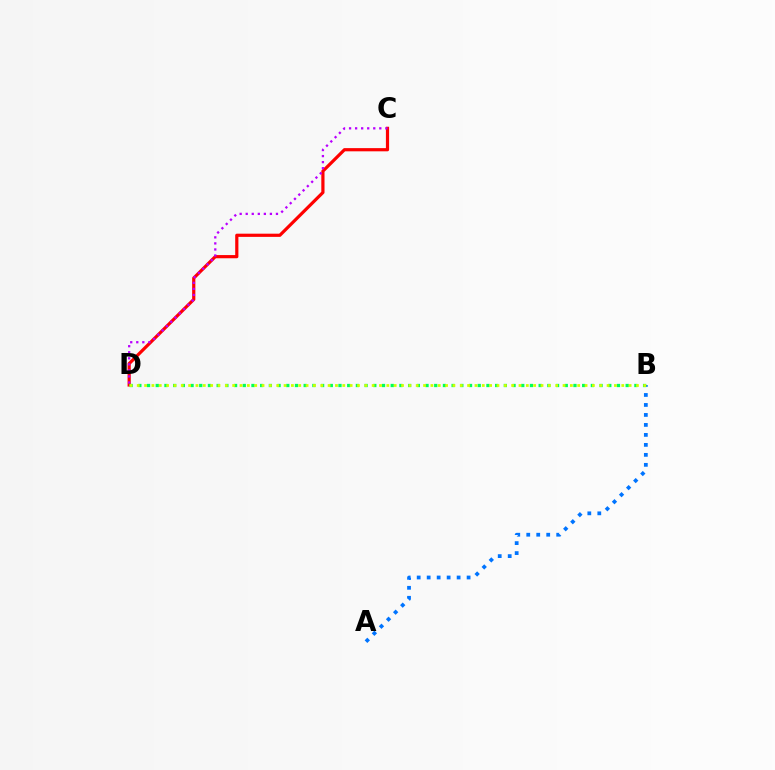{('C', 'D'): [{'color': '#ff0000', 'line_style': 'solid', 'thickness': 2.3}, {'color': '#b900ff', 'line_style': 'dotted', 'thickness': 1.64}], ('A', 'B'): [{'color': '#0074ff', 'line_style': 'dotted', 'thickness': 2.71}], ('B', 'D'): [{'color': '#00ff5c', 'line_style': 'dotted', 'thickness': 2.36}, {'color': '#d1ff00', 'line_style': 'dotted', 'thickness': 1.99}]}